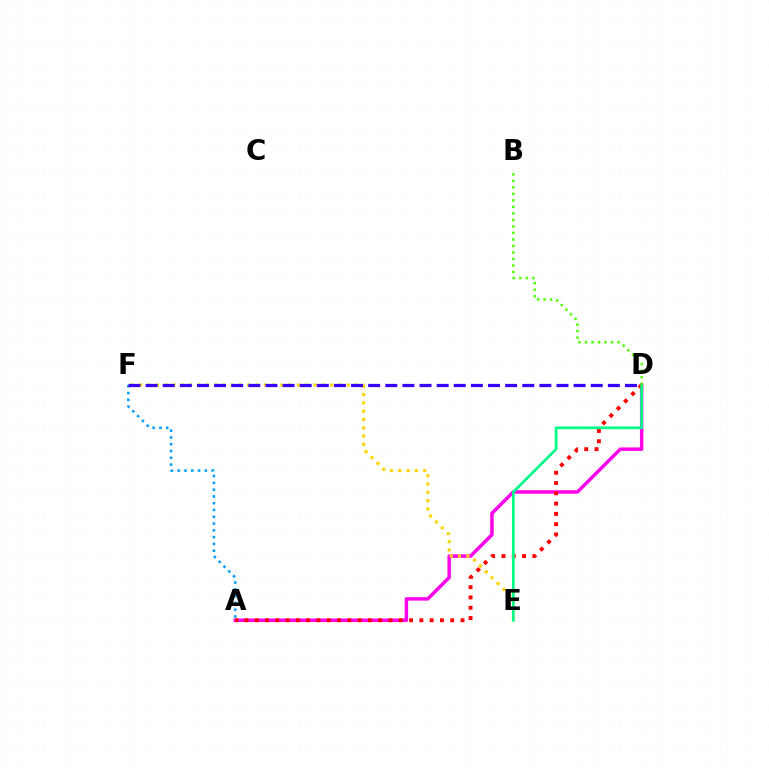{('A', 'F'): [{'color': '#009eff', 'line_style': 'dotted', 'thickness': 1.84}], ('A', 'D'): [{'color': '#ff00ed', 'line_style': 'solid', 'thickness': 2.5}, {'color': '#ff0000', 'line_style': 'dotted', 'thickness': 2.8}], ('E', 'F'): [{'color': '#ffd500', 'line_style': 'dotted', 'thickness': 2.26}], ('D', 'F'): [{'color': '#3700ff', 'line_style': 'dashed', 'thickness': 2.33}], ('D', 'E'): [{'color': '#00ff86', 'line_style': 'solid', 'thickness': 1.96}], ('B', 'D'): [{'color': '#4fff00', 'line_style': 'dotted', 'thickness': 1.77}]}